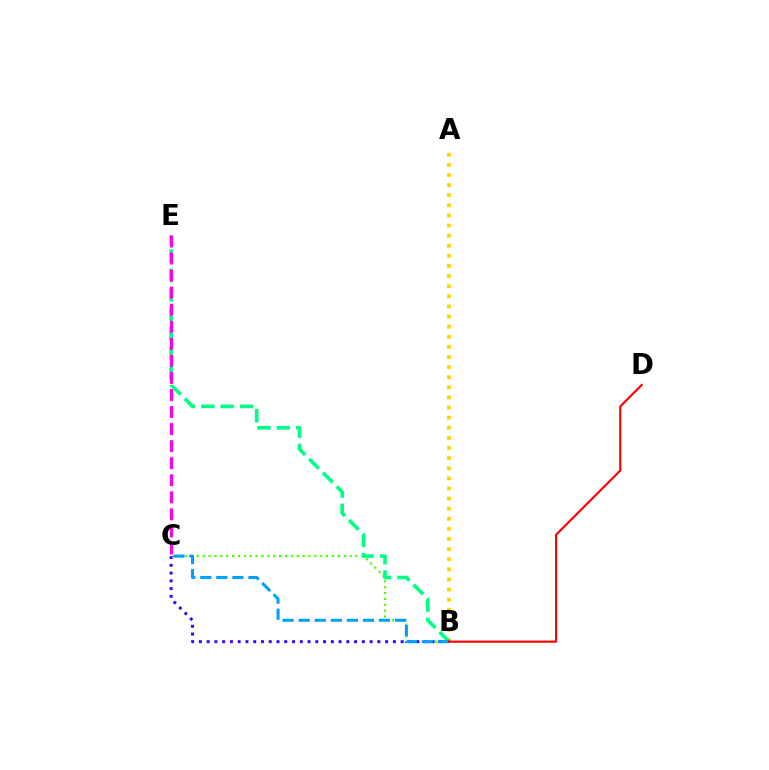{('B', 'C'): [{'color': '#4fff00', 'line_style': 'dotted', 'thickness': 1.6}, {'color': '#3700ff', 'line_style': 'dotted', 'thickness': 2.11}, {'color': '#009eff', 'line_style': 'dashed', 'thickness': 2.18}], ('A', 'B'): [{'color': '#ffd500', 'line_style': 'dotted', 'thickness': 2.75}], ('B', 'E'): [{'color': '#00ff86', 'line_style': 'dashed', 'thickness': 2.63}], ('C', 'E'): [{'color': '#ff00ed', 'line_style': 'dashed', 'thickness': 2.32}], ('B', 'D'): [{'color': '#ff0000', 'line_style': 'solid', 'thickness': 1.55}]}